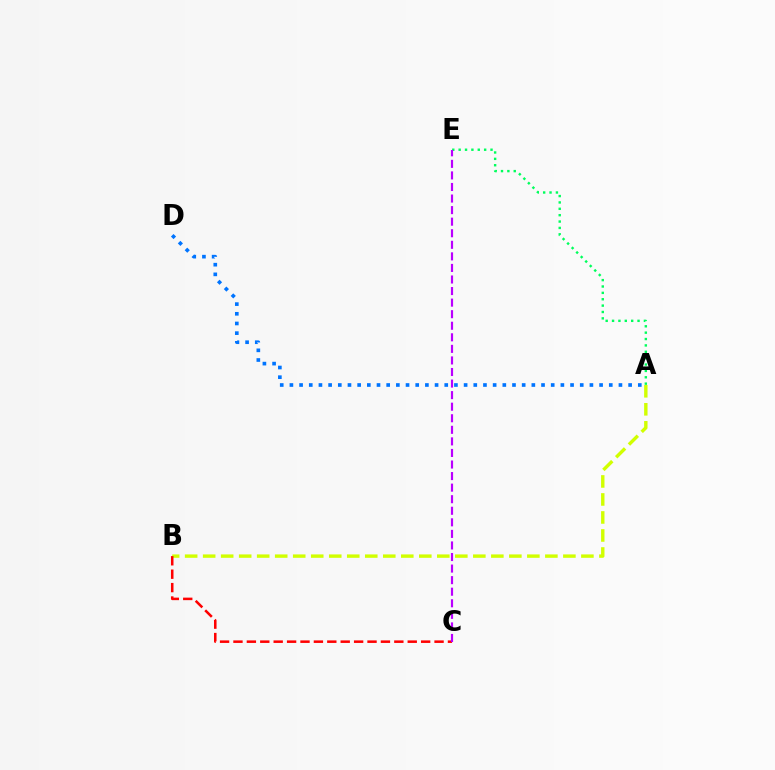{('A', 'B'): [{'color': '#d1ff00', 'line_style': 'dashed', 'thickness': 2.45}], ('A', 'E'): [{'color': '#00ff5c', 'line_style': 'dotted', 'thickness': 1.73}], ('B', 'C'): [{'color': '#ff0000', 'line_style': 'dashed', 'thickness': 1.82}], ('C', 'E'): [{'color': '#b900ff', 'line_style': 'dashed', 'thickness': 1.57}], ('A', 'D'): [{'color': '#0074ff', 'line_style': 'dotted', 'thickness': 2.63}]}